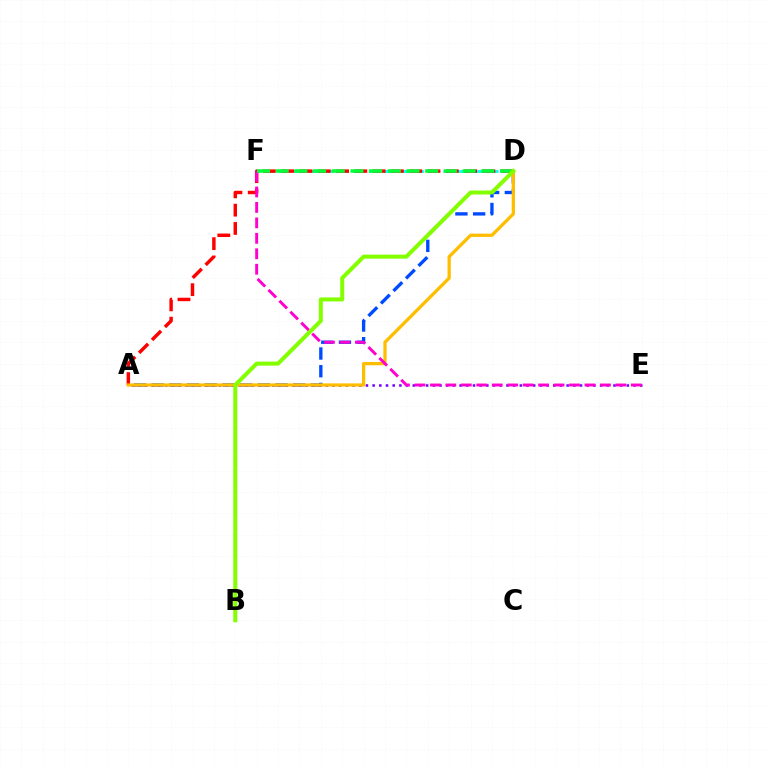{('A', 'D'): [{'color': '#004bff', 'line_style': 'dashed', 'thickness': 2.4}, {'color': '#ff0000', 'line_style': 'dashed', 'thickness': 2.49}, {'color': '#ffbd00', 'line_style': 'solid', 'thickness': 2.35}], ('D', 'F'): [{'color': '#00fff6', 'line_style': 'dashed', 'thickness': 2.03}, {'color': '#00ff39', 'line_style': 'dashed', 'thickness': 2.54}], ('A', 'E'): [{'color': '#7200ff', 'line_style': 'dotted', 'thickness': 1.82}], ('E', 'F'): [{'color': '#ff00cf', 'line_style': 'dashed', 'thickness': 2.1}], ('B', 'D'): [{'color': '#84ff00', 'line_style': 'solid', 'thickness': 2.9}]}